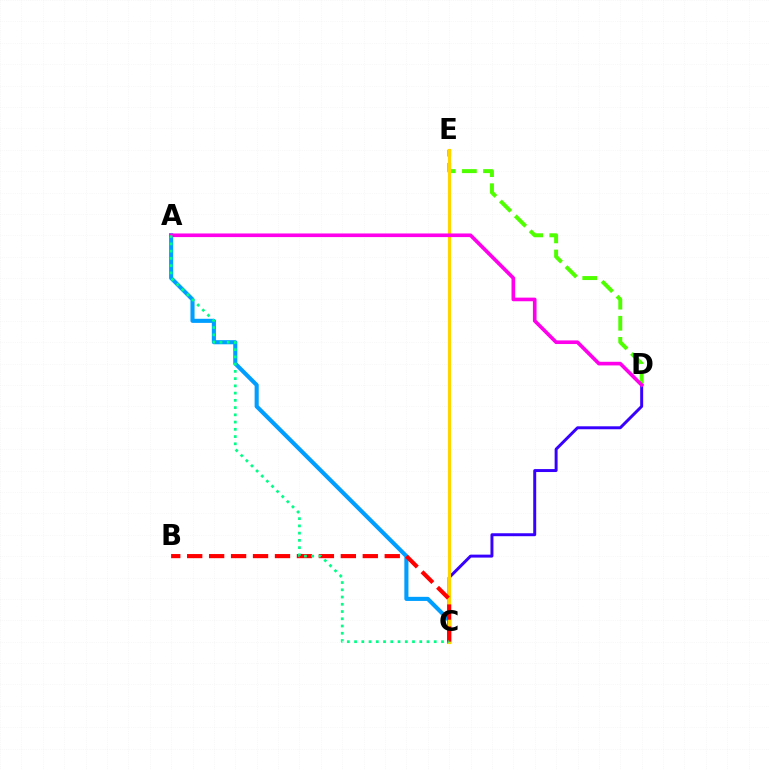{('C', 'D'): [{'color': '#3700ff', 'line_style': 'solid', 'thickness': 2.13}], ('A', 'C'): [{'color': '#009eff', 'line_style': 'solid', 'thickness': 2.95}, {'color': '#00ff86', 'line_style': 'dotted', 'thickness': 1.97}], ('D', 'E'): [{'color': '#4fff00', 'line_style': 'dashed', 'thickness': 2.86}], ('C', 'E'): [{'color': '#ffd500', 'line_style': 'solid', 'thickness': 2.26}], ('B', 'C'): [{'color': '#ff0000', 'line_style': 'dashed', 'thickness': 2.98}], ('A', 'D'): [{'color': '#ff00ed', 'line_style': 'solid', 'thickness': 2.62}]}